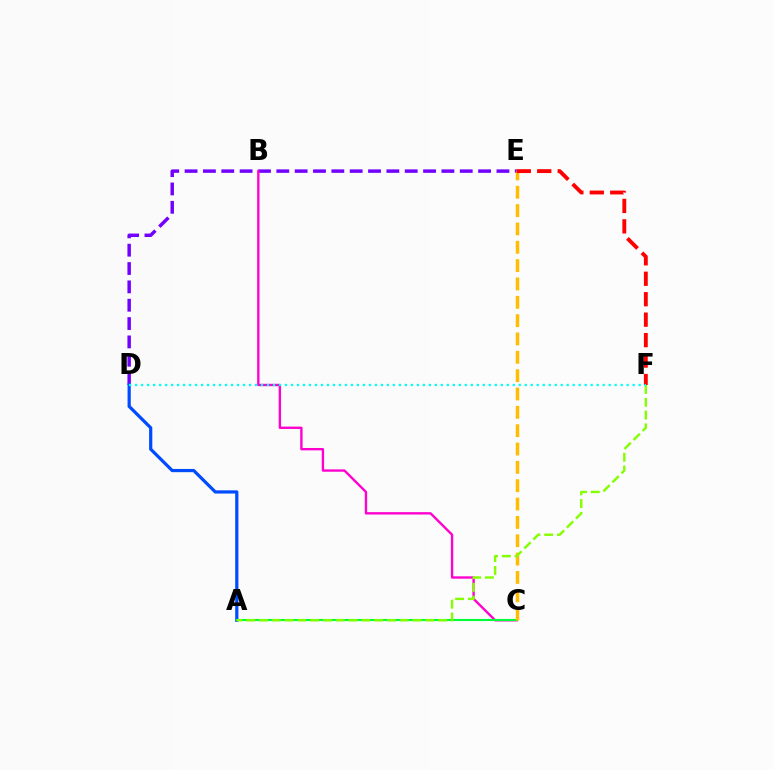{('D', 'E'): [{'color': '#7200ff', 'line_style': 'dashed', 'thickness': 2.49}], ('A', 'D'): [{'color': '#004bff', 'line_style': 'solid', 'thickness': 2.31}], ('B', 'C'): [{'color': '#ff00cf', 'line_style': 'solid', 'thickness': 1.7}], ('A', 'C'): [{'color': '#00ff39', 'line_style': 'solid', 'thickness': 1.53}], ('C', 'E'): [{'color': '#ffbd00', 'line_style': 'dashed', 'thickness': 2.49}], ('E', 'F'): [{'color': '#ff0000', 'line_style': 'dashed', 'thickness': 2.78}], ('A', 'F'): [{'color': '#84ff00', 'line_style': 'dashed', 'thickness': 1.74}], ('D', 'F'): [{'color': '#00fff6', 'line_style': 'dotted', 'thickness': 1.63}]}